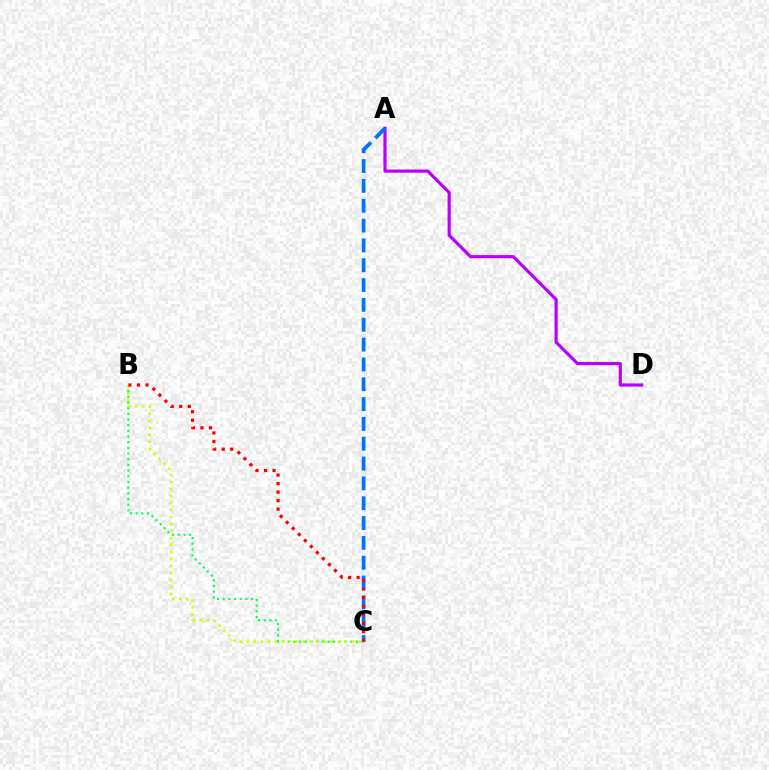{('B', 'C'): [{'color': '#00ff5c', 'line_style': 'dotted', 'thickness': 1.54}, {'color': '#d1ff00', 'line_style': 'dotted', 'thickness': 1.9}, {'color': '#ff0000', 'line_style': 'dotted', 'thickness': 2.32}], ('A', 'D'): [{'color': '#b900ff', 'line_style': 'solid', 'thickness': 2.27}], ('A', 'C'): [{'color': '#0074ff', 'line_style': 'dashed', 'thickness': 2.69}]}